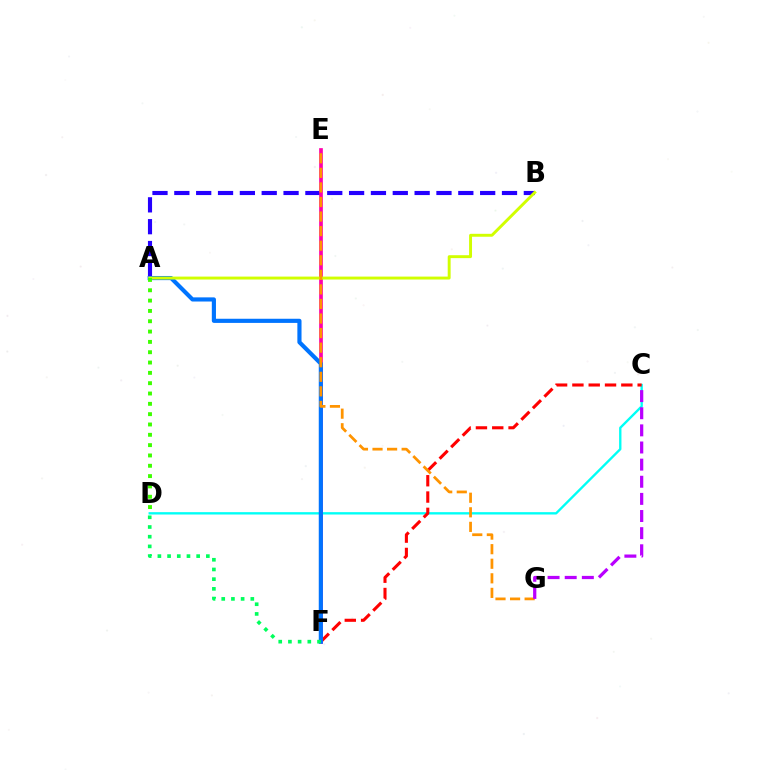{('A', 'B'): [{'color': '#2500ff', 'line_style': 'dashed', 'thickness': 2.97}, {'color': '#d1ff00', 'line_style': 'solid', 'thickness': 2.11}], ('C', 'D'): [{'color': '#00fff6', 'line_style': 'solid', 'thickness': 1.7}], ('C', 'F'): [{'color': '#ff0000', 'line_style': 'dashed', 'thickness': 2.22}], ('E', 'F'): [{'color': '#ff00ac', 'line_style': 'solid', 'thickness': 2.66}], ('A', 'F'): [{'color': '#0074ff', 'line_style': 'solid', 'thickness': 2.99}], ('E', 'G'): [{'color': '#ff9400', 'line_style': 'dashed', 'thickness': 1.98}], ('D', 'F'): [{'color': '#00ff5c', 'line_style': 'dotted', 'thickness': 2.63}], ('C', 'G'): [{'color': '#b900ff', 'line_style': 'dashed', 'thickness': 2.33}], ('A', 'D'): [{'color': '#3dff00', 'line_style': 'dotted', 'thickness': 2.8}]}